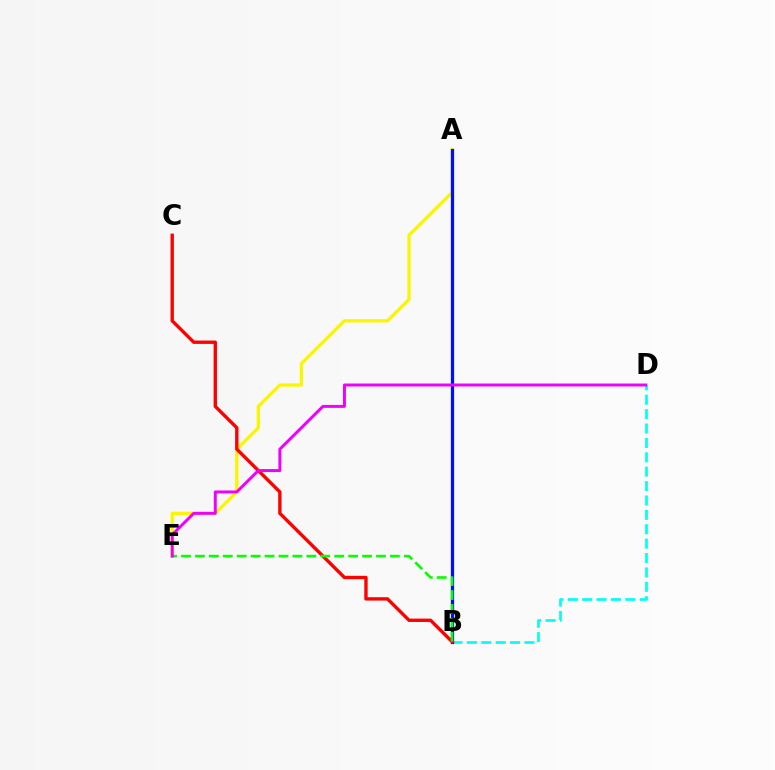{('A', 'E'): [{'color': '#fcf500', 'line_style': 'solid', 'thickness': 2.37}], ('B', 'D'): [{'color': '#00fff6', 'line_style': 'dashed', 'thickness': 1.96}], ('A', 'B'): [{'color': '#0010ff', 'line_style': 'solid', 'thickness': 2.33}], ('B', 'C'): [{'color': '#ff0000', 'line_style': 'solid', 'thickness': 2.42}], ('B', 'E'): [{'color': '#08ff00', 'line_style': 'dashed', 'thickness': 1.89}], ('D', 'E'): [{'color': '#ee00ff', 'line_style': 'solid', 'thickness': 2.13}]}